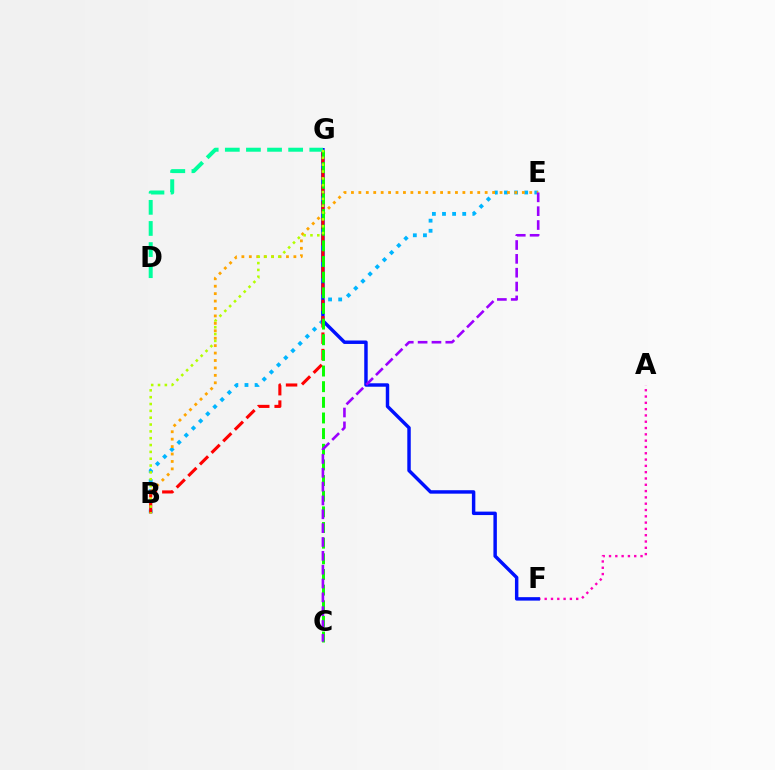{('B', 'E'): [{'color': '#00b5ff', 'line_style': 'dotted', 'thickness': 2.75}, {'color': '#ffa500', 'line_style': 'dotted', 'thickness': 2.02}], ('A', 'F'): [{'color': '#ff00bd', 'line_style': 'dotted', 'thickness': 1.71}], ('F', 'G'): [{'color': '#0010ff', 'line_style': 'solid', 'thickness': 2.48}], ('B', 'G'): [{'color': '#ff0000', 'line_style': 'dashed', 'thickness': 2.23}, {'color': '#b3ff00', 'line_style': 'dotted', 'thickness': 1.86}], ('C', 'G'): [{'color': '#08ff00', 'line_style': 'dashed', 'thickness': 2.13}], ('D', 'G'): [{'color': '#00ff9d', 'line_style': 'dashed', 'thickness': 2.87}], ('C', 'E'): [{'color': '#9b00ff', 'line_style': 'dashed', 'thickness': 1.88}]}